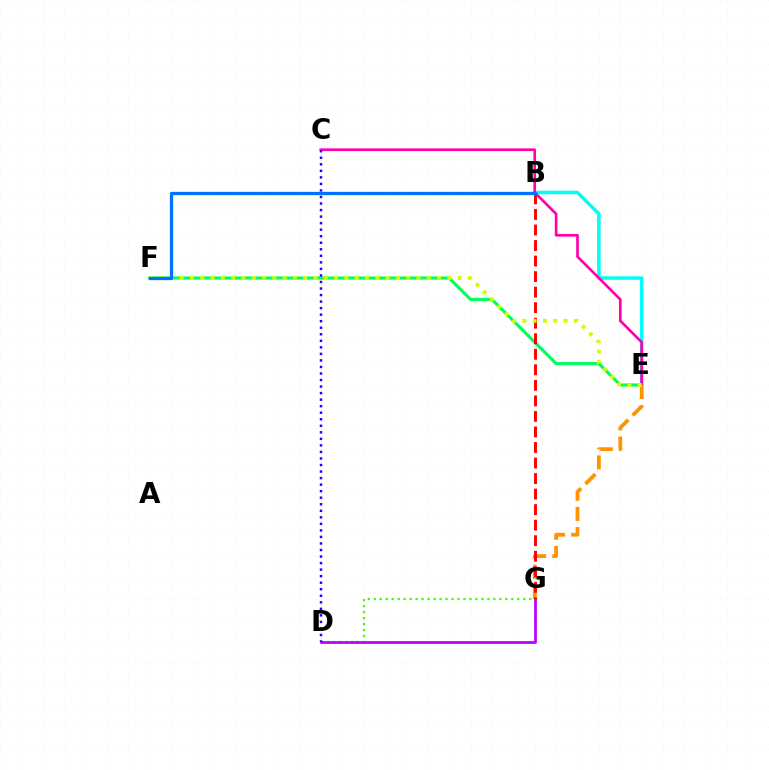{('B', 'E'): [{'color': '#00fff6', 'line_style': 'solid', 'thickness': 2.54}], ('E', 'F'): [{'color': '#00ff5c', 'line_style': 'solid', 'thickness': 2.27}, {'color': '#d1ff00', 'line_style': 'dotted', 'thickness': 2.8}], ('D', 'G'): [{'color': '#3dff00', 'line_style': 'dotted', 'thickness': 1.62}, {'color': '#b900ff', 'line_style': 'solid', 'thickness': 1.97}], ('C', 'E'): [{'color': '#ff00ac', 'line_style': 'solid', 'thickness': 1.91}], ('C', 'D'): [{'color': '#2500ff', 'line_style': 'dotted', 'thickness': 1.78}], ('E', 'G'): [{'color': '#ff9400', 'line_style': 'dashed', 'thickness': 2.73}], ('B', 'G'): [{'color': '#ff0000', 'line_style': 'dashed', 'thickness': 2.11}], ('B', 'F'): [{'color': '#0074ff', 'line_style': 'solid', 'thickness': 2.37}]}